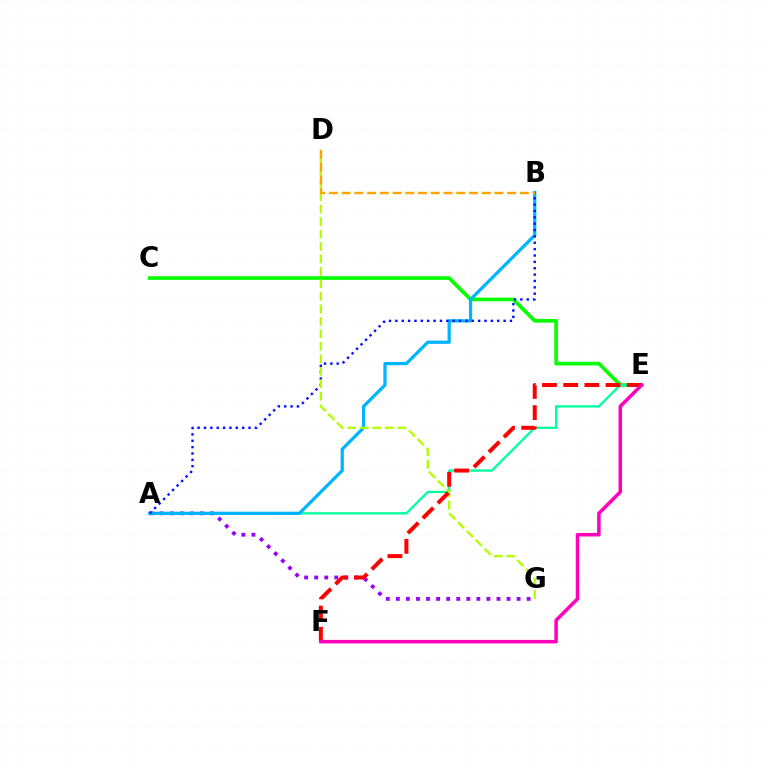{('A', 'G'): [{'color': '#9b00ff', 'line_style': 'dotted', 'thickness': 2.73}], ('C', 'E'): [{'color': '#08ff00', 'line_style': 'solid', 'thickness': 2.64}], ('A', 'E'): [{'color': '#00ff9d', 'line_style': 'solid', 'thickness': 1.65}], ('A', 'B'): [{'color': '#00b5ff', 'line_style': 'solid', 'thickness': 2.33}, {'color': '#0010ff', 'line_style': 'dotted', 'thickness': 1.73}], ('D', 'G'): [{'color': '#b3ff00', 'line_style': 'dashed', 'thickness': 1.7}], ('B', 'D'): [{'color': '#ffa500', 'line_style': 'dashed', 'thickness': 1.73}], ('E', 'F'): [{'color': '#ff0000', 'line_style': 'dashed', 'thickness': 2.88}, {'color': '#ff00bd', 'line_style': 'solid', 'thickness': 2.53}]}